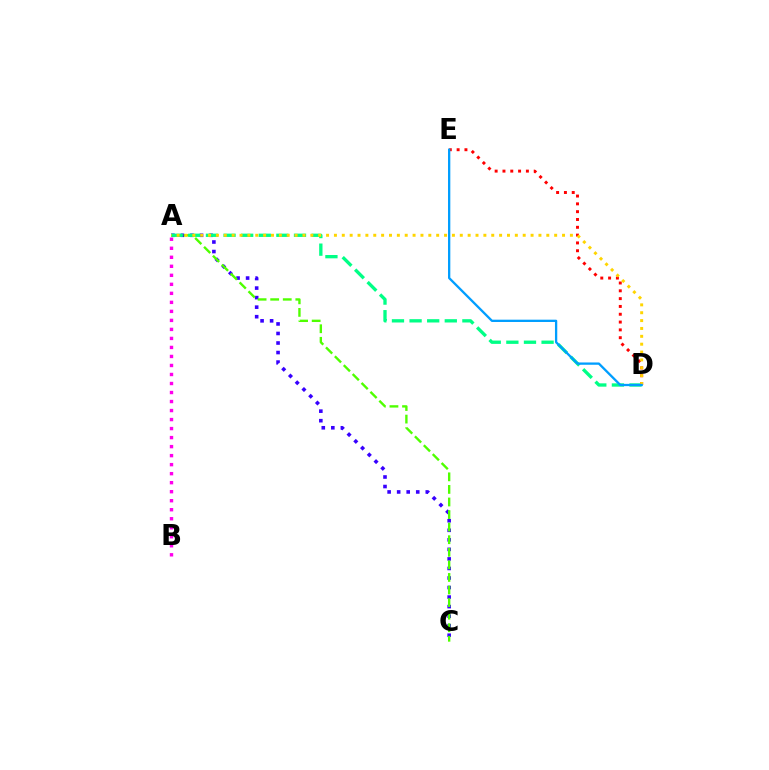{('A', 'C'): [{'color': '#3700ff', 'line_style': 'dotted', 'thickness': 2.59}, {'color': '#4fff00', 'line_style': 'dashed', 'thickness': 1.71}], ('A', 'D'): [{'color': '#00ff86', 'line_style': 'dashed', 'thickness': 2.39}, {'color': '#ffd500', 'line_style': 'dotted', 'thickness': 2.14}], ('D', 'E'): [{'color': '#ff0000', 'line_style': 'dotted', 'thickness': 2.12}, {'color': '#009eff', 'line_style': 'solid', 'thickness': 1.66}], ('A', 'B'): [{'color': '#ff00ed', 'line_style': 'dotted', 'thickness': 2.45}]}